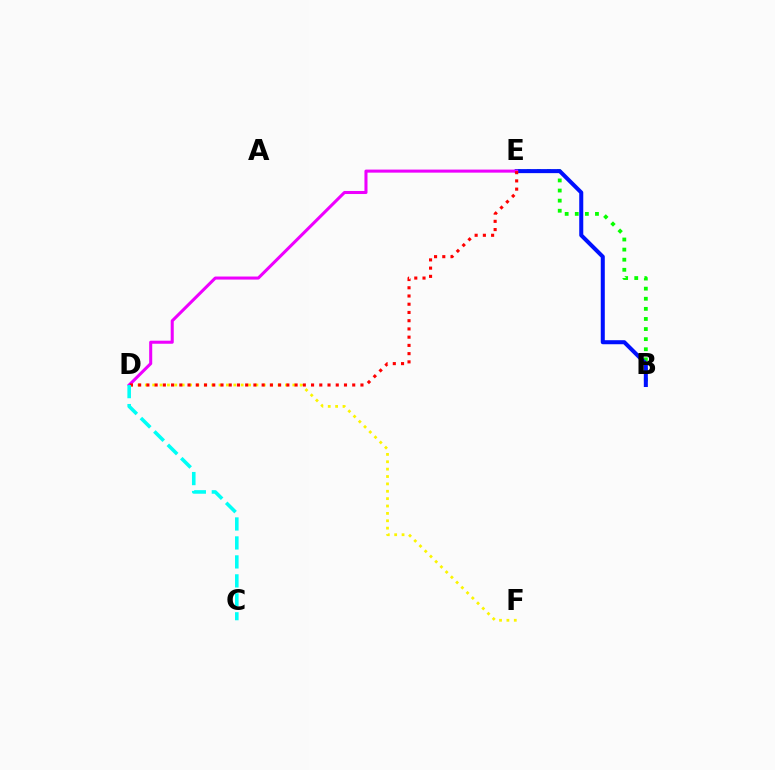{('D', 'F'): [{'color': '#fcf500', 'line_style': 'dotted', 'thickness': 2.0}], ('B', 'E'): [{'color': '#08ff00', 'line_style': 'dotted', 'thickness': 2.74}, {'color': '#0010ff', 'line_style': 'solid', 'thickness': 2.9}], ('D', 'E'): [{'color': '#ee00ff', 'line_style': 'solid', 'thickness': 2.2}, {'color': '#ff0000', 'line_style': 'dotted', 'thickness': 2.24}], ('C', 'D'): [{'color': '#00fff6', 'line_style': 'dashed', 'thickness': 2.58}]}